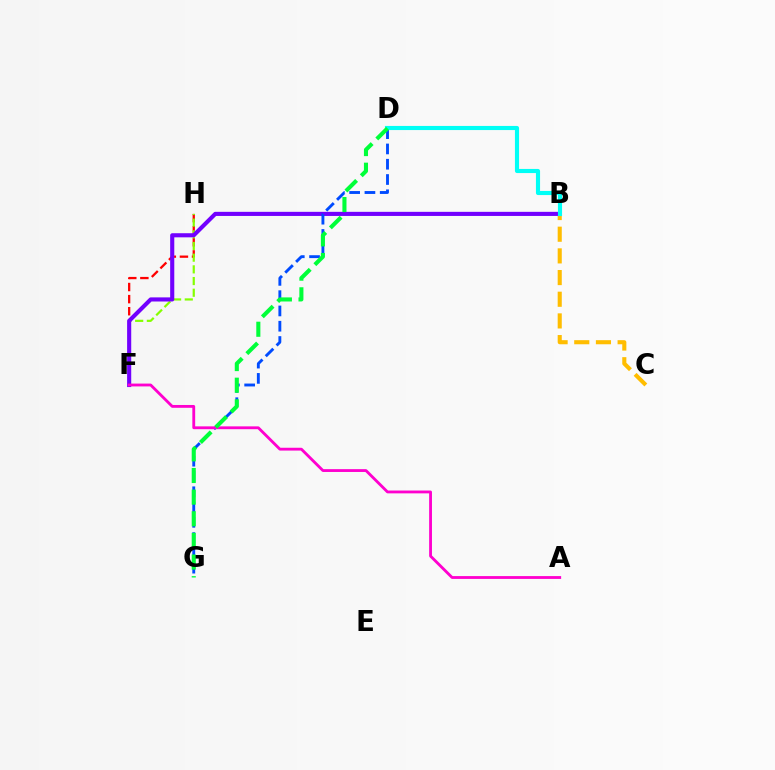{('B', 'C'): [{'color': '#ffbd00', 'line_style': 'dashed', 'thickness': 2.94}], ('F', 'H'): [{'color': '#ff0000', 'line_style': 'dashed', 'thickness': 1.64}, {'color': '#84ff00', 'line_style': 'dashed', 'thickness': 1.59}], ('B', 'F'): [{'color': '#7200ff', 'line_style': 'solid', 'thickness': 2.96}], ('D', 'G'): [{'color': '#004bff', 'line_style': 'dashed', 'thickness': 2.08}, {'color': '#00ff39', 'line_style': 'dashed', 'thickness': 2.94}], ('A', 'F'): [{'color': '#ff00cf', 'line_style': 'solid', 'thickness': 2.04}], ('B', 'D'): [{'color': '#00fff6', 'line_style': 'solid', 'thickness': 2.97}]}